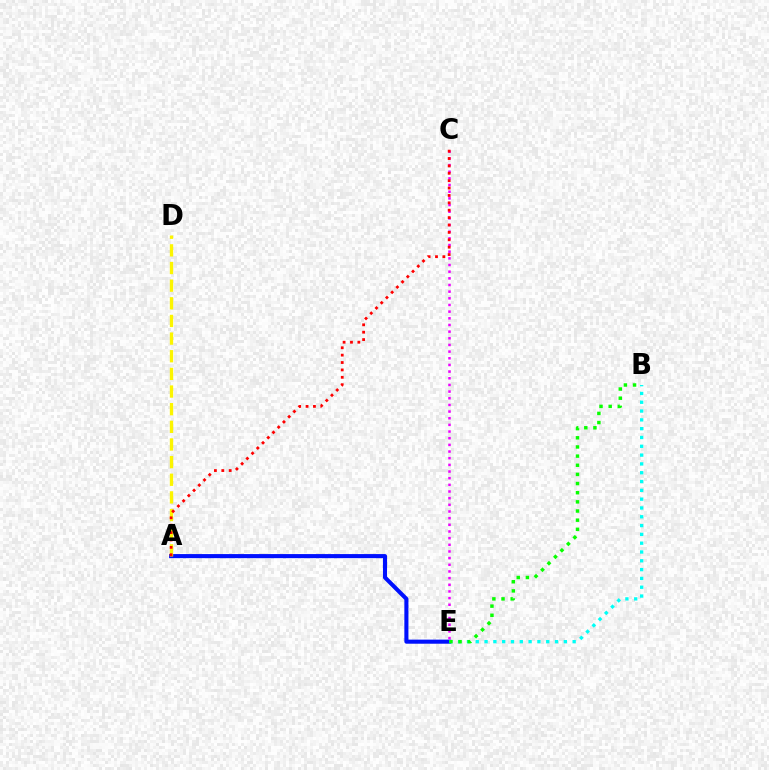{('A', 'E'): [{'color': '#0010ff', 'line_style': 'solid', 'thickness': 2.94}], ('C', 'E'): [{'color': '#ee00ff', 'line_style': 'dotted', 'thickness': 1.81}], ('B', 'E'): [{'color': '#00fff6', 'line_style': 'dotted', 'thickness': 2.39}, {'color': '#08ff00', 'line_style': 'dotted', 'thickness': 2.49}], ('A', 'D'): [{'color': '#fcf500', 'line_style': 'dashed', 'thickness': 2.4}], ('A', 'C'): [{'color': '#ff0000', 'line_style': 'dotted', 'thickness': 2.01}]}